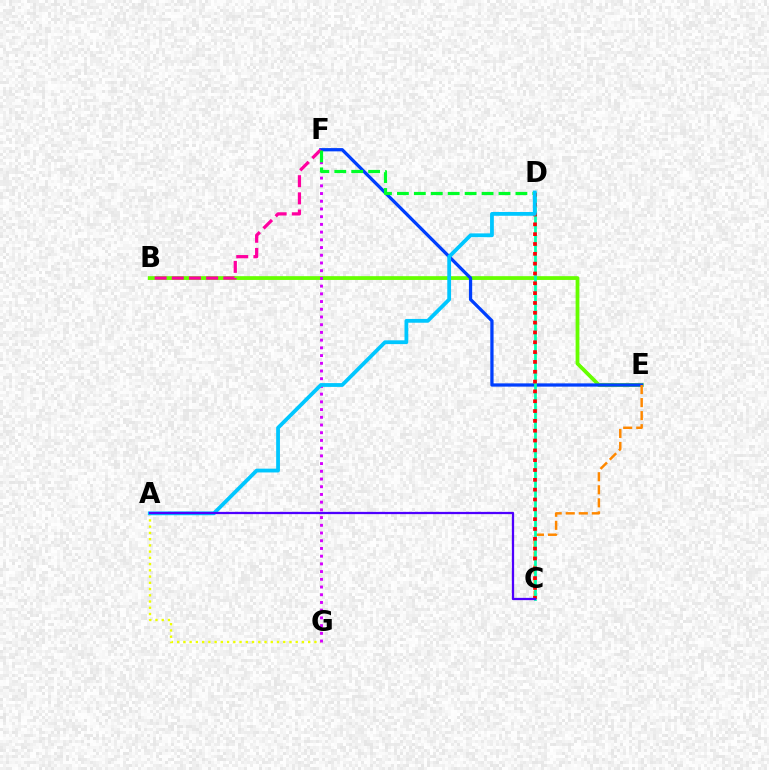{('B', 'E'): [{'color': '#66ff00', 'line_style': 'solid', 'thickness': 2.72}], ('A', 'G'): [{'color': '#eeff00', 'line_style': 'dotted', 'thickness': 1.7}], ('E', 'F'): [{'color': '#003fff', 'line_style': 'solid', 'thickness': 2.34}], ('C', 'E'): [{'color': '#ff8800', 'line_style': 'dashed', 'thickness': 1.77}], ('C', 'D'): [{'color': '#00ffaf', 'line_style': 'solid', 'thickness': 1.99}, {'color': '#ff0000', 'line_style': 'dotted', 'thickness': 2.67}], ('F', 'G'): [{'color': '#d600ff', 'line_style': 'dotted', 'thickness': 2.1}], ('B', 'F'): [{'color': '#ff00a0', 'line_style': 'dashed', 'thickness': 2.33}], ('D', 'F'): [{'color': '#00ff27', 'line_style': 'dashed', 'thickness': 2.3}], ('A', 'D'): [{'color': '#00c7ff', 'line_style': 'solid', 'thickness': 2.73}], ('A', 'C'): [{'color': '#4f00ff', 'line_style': 'solid', 'thickness': 1.62}]}